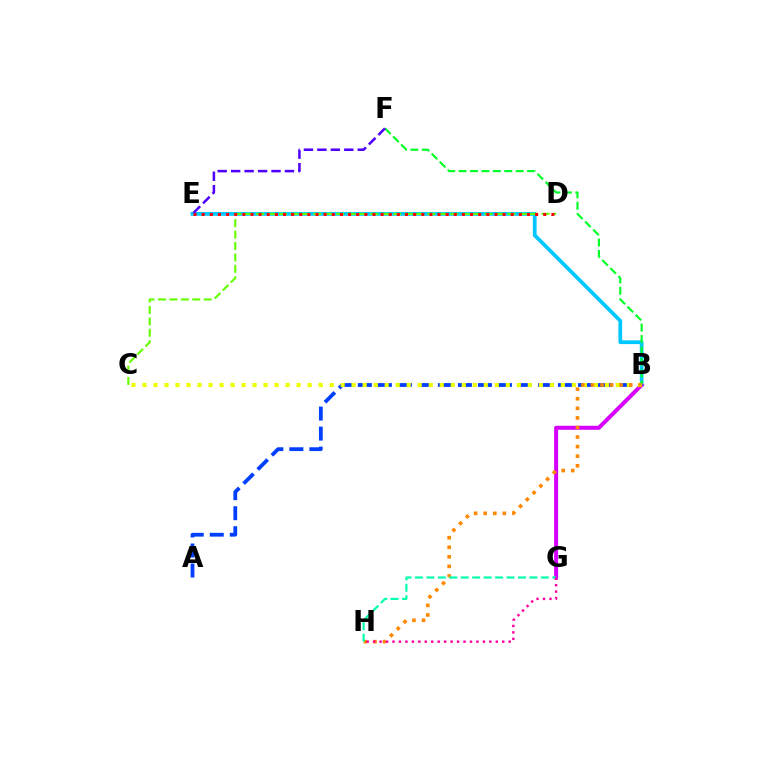{('A', 'B'): [{'color': '#003fff', 'line_style': 'dashed', 'thickness': 2.72}], ('B', 'E'): [{'color': '#00c7ff', 'line_style': 'solid', 'thickness': 2.7}], ('C', 'D'): [{'color': '#66ff00', 'line_style': 'dashed', 'thickness': 1.55}], ('D', 'E'): [{'color': '#ff0000', 'line_style': 'dotted', 'thickness': 2.21}], ('B', 'G'): [{'color': '#d600ff', 'line_style': 'solid', 'thickness': 2.88}], ('B', 'C'): [{'color': '#eeff00', 'line_style': 'dotted', 'thickness': 2.99}], ('B', 'F'): [{'color': '#00ff27', 'line_style': 'dashed', 'thickness': 1.55}], ('B', 'H'): [{'color': '#ff8800', 'line_style': 'dotted', 'thickness': 2.6}], ('G', 'H'): [{'color': '#00ffaf', 'line_style': 'dashed', 'thickness': 1.55}, {'color': '#ff00a0', 'line_style': 'dotted', 'thickness': 1.75}], ('E', 'F'): [{'color': '#4f00ff', 'line_style': 'dashed', 'thickness': 1.83}]}